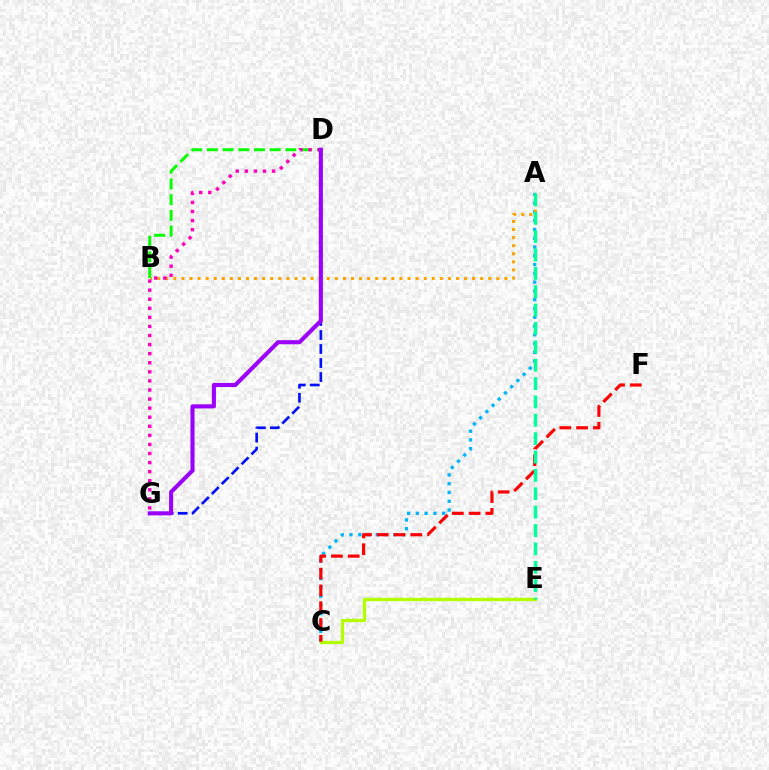{('A', 'C'): [{'color': '#00b5ff', 'line_style': 'dotted', 'thickness': 2.38}], ('C', 'E'): [{'color': '#b3ff00', 'line_style': 'solid', 'thickness': 2.37}], ('D', 'G'): [{'color': '#0010ff', 'line_style': 'dashed', 'thickness': 1.9}, {'color': '#ff00bd', 'line_style': 'dotted', 'thickness': 2.47}, {'color': '#9b00ff', 'line_style': 'solid', 'thickness': 2.95}], ('C', 'F'): [{'color': '#ff0000', 'line_style': 'dashed', 'thickness': 2.28}], ('A', 'B'): [{'color': '#ffa500', 'line_style': 'dotted', 'thickness': 2.19}], ('B', 'D'): [{'color': '#08ff00', 'line_style': 'dashed', 'thickness': 2.14}], ('A', 'E'): [{'color': '#00ff9d', 'line_style': 'dashed', 'thickness': 2.5}]}